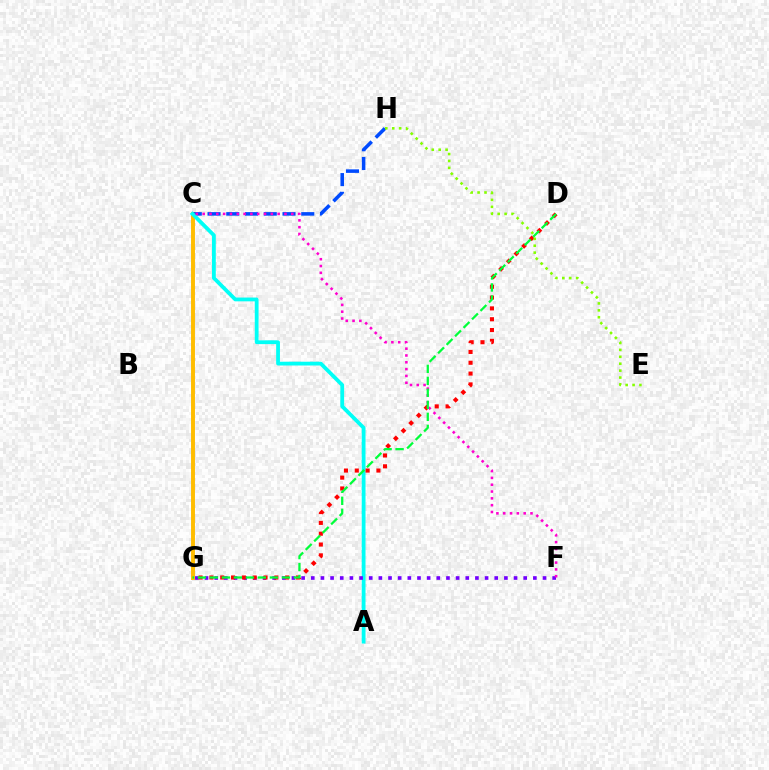{('C', 'G'): [{'color': '#ffbd00', 'line_style': 'solid', 'thickness': 2.83}], ('C', 'H'): [{'color': '#004bff', 'line_style': 'dashed', 'thickness': 2.55}], ('A', 'C'): [{'color': '#00fff6', 'line_style': 'solid', 'thickness': 2.73}], ('F', 'G'): [{'color': '#7200ff', 'line_style': 'dotted', 'thickness': 2.62}], ('C', 'F'): [{'color': '#ff00cf', 'line_style': 'dotted', 'thickness': 1.85}], ('D', 'G'): [{'color': '#ff0000', 'line_style': 'dotted', 'thickness': 2.94}, {'color': '#00ff39', 'line_style': 'dashed', 'thickness': 1.63}], ('E', 'H'): [{'color': '#84ff00', 'line_style': 'dotted', 'thickness': 1.88}]}